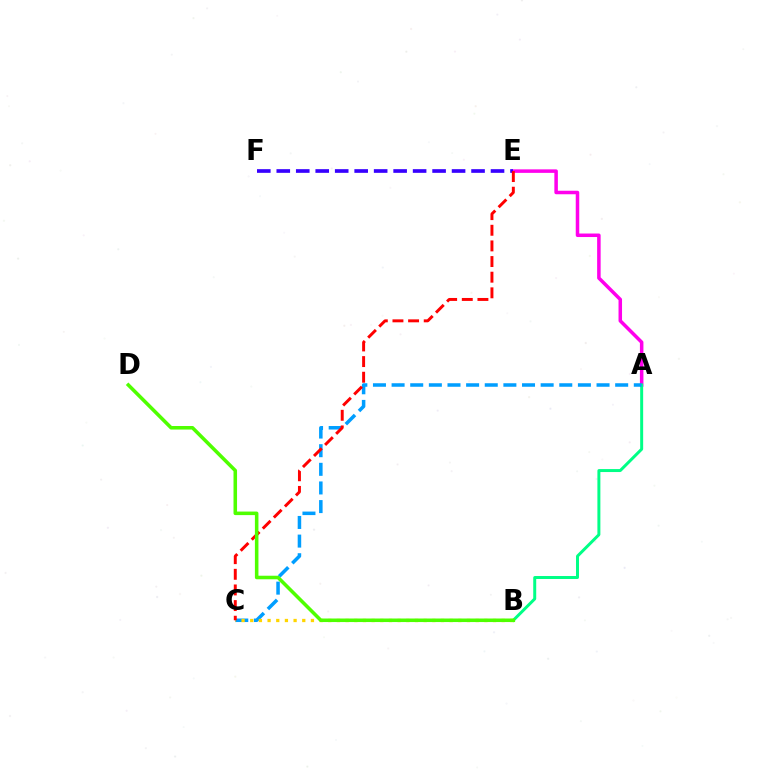{('A', 'E'): [{'color': '#ff00ed', 'line_style': 'solid', 'thickness': 2.53}], ('A', 'B'): [{'color': '#00ff86', 'line_style': 'solid', 'thickness': 2.14}], ('A', 'C'): [{'color': '#009eff', 'line_style': 'dashed', 'thickness': 2.53}], ('E', 'F'): [{'color': '#3700ff', 'line_style': 'dashed', 'thickness': 2.65}], ('B', 'C'): [{'color': '#ffd500', 'line_style': 'dotted', 'thickness': 2.36}], ('C', 'E'): [{'color': '#ff0000', 'line_style': 'dashed', 'thickness': 2.12}], ('B', 'D'): [{'color': '#4fff00', 'line_style': 'solid', 'thickness': 2.55}]}